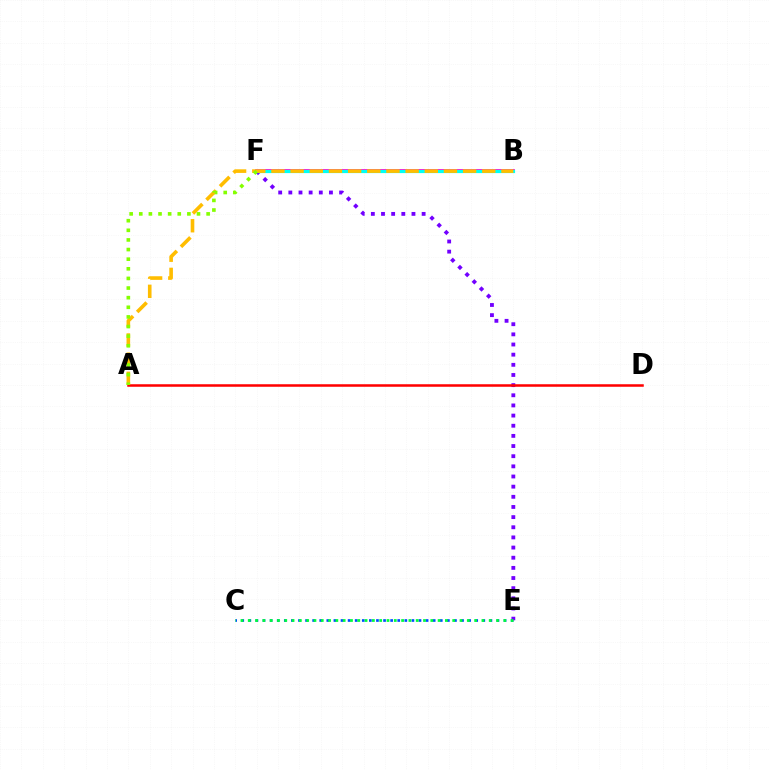{('C', 'E'): [{'color': '#004bff', 'line_style': 'dotted', 'thickness': 1.93}, {'color': '#00ff39', 'line_style': 'dotted', 'thickness': 1.98}], ('B', 'F'): [{'color': '#ff00cf', 'line_style': 'solid', 'thickness': 2.69}, {'color': '#00fff6', 'line_style': 'solid', 'thickness': 2.3}], ('E', 'F'): [{'color': '#7200ff', 'line_style': 'dotted', 'thickness': 2.76}], ('A', 'D'): [{'color': '#ff0000', 'line_style': 'solid', 'thickness': 1.82}], ('A', 'B'): [{'color': '#ffbd00', 'line_style': 'dashed', 'thickness': 2.6}], ('A', 'F'): [{'color': '#84ff00', 'line_style': 'dotted', 'thickness': 2.61}]}